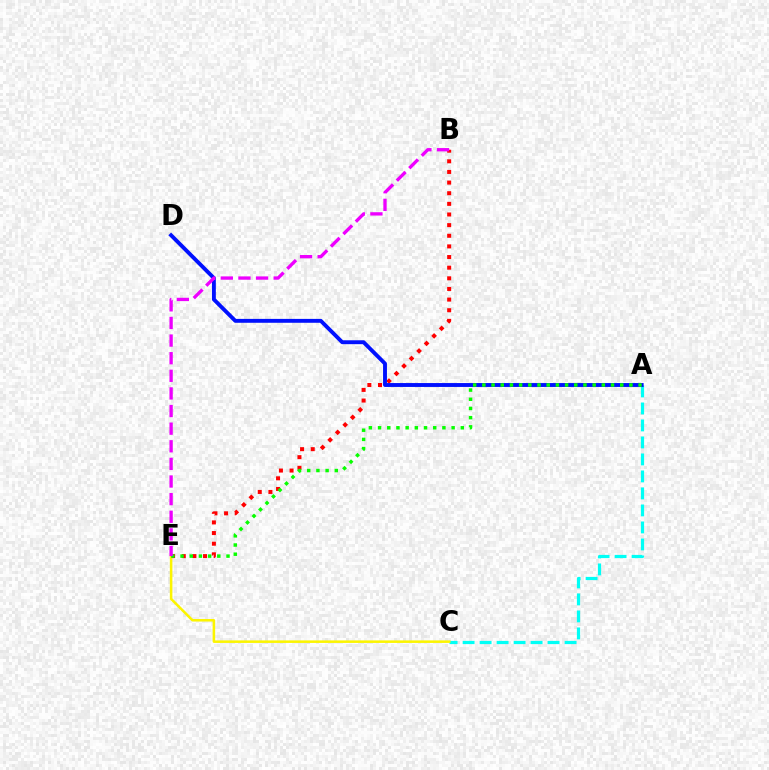{('B', 'E'): [{'color': '#ff0000', 'line_style': 'dotted', 'thickness': 2.89}, {'color': '#ee00ff', 'line_style': 'dashed', 'thickness': 2.39}], ('A', 'C'): [{'color': '#00fff6', 'line_style': 'dashed', 'thickness': 2.31}], ('A', 'D'): [{'color': '#0010ff', 'line_style': 'solid', 'thickness': 2.8}], ('C', 'E'): [{'color': '#fcf500', 'line_style': 'solid', 'thickness': 1.83}], ('A', 'E'): [{'color': '#08ff00', 'line_style': 'dotted', 'thickness': 2.5}]}